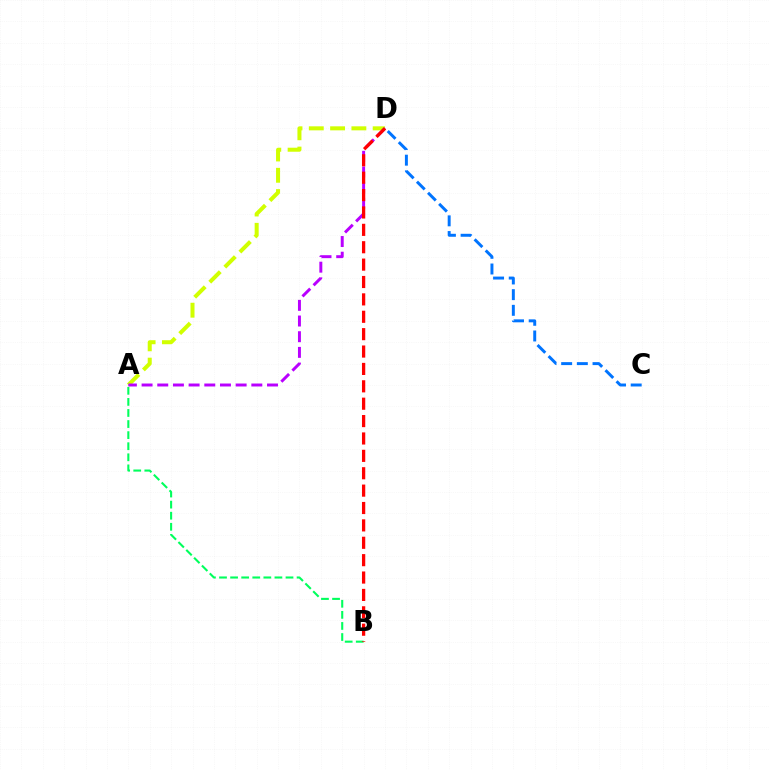{('A', 'D'): [{'color': '#d1ff00', 'line_style': 'dashed', 'thickness': 2.89}, {'color': '#b900ff', 'line_style': 'dashed', 'thickness': 2.13}], ('C', 'D'): [{'color': '#0074ff', 'line_style': 'dashed', 'thickness': 2.13}], ('A', 'B'): [{'color': '#00ff5c', 'line_style': 'dashed', 'thickness': 1.51}], ('B', 'D'): [{'color': '#ff0000', 'line_style': 'dashed', 'thickness': 2.36}]}